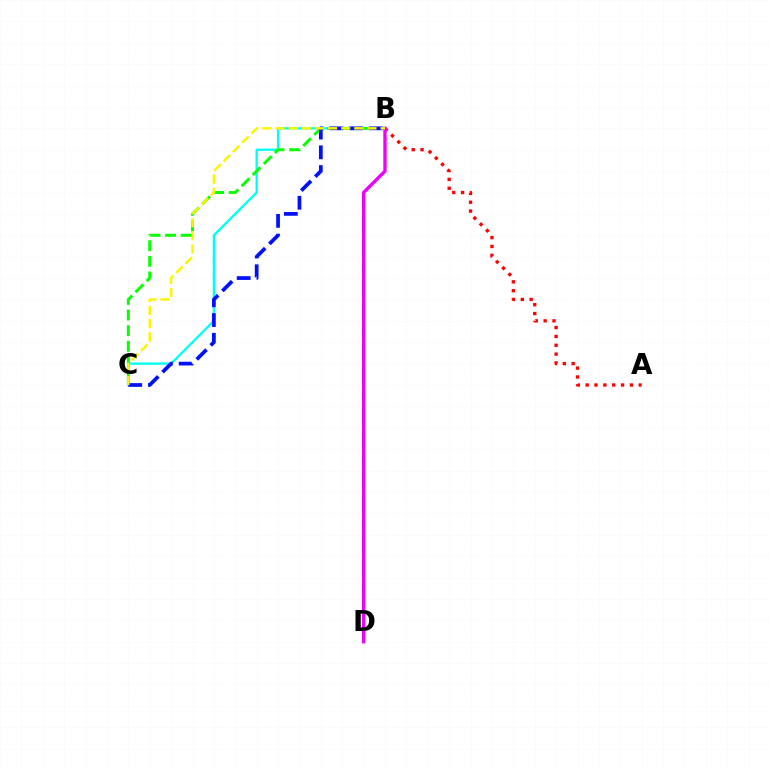{('A', 'B'): [{'color': '#ff0000', 'line_style': 'dotted', 'thickness': 2.4}], ('B', 'C'): [{'color': '#00fff6', 'line_style': 'solid', 'thickness': 1.67}, {'color': '#08ff00', 'line_style': 'dashed', 'thickness': 2.12}, {'color': '#0010ff', 'line_style': 'dashed', 'thickness': 2.68}, {'color': '#fcf500', 'line_style': 'dashed', 'thickness': 1.78}], ('B', 'D'): [{'color': '#ee00ff', 'line_style': 'solid', 'thickness': 2.41}]}